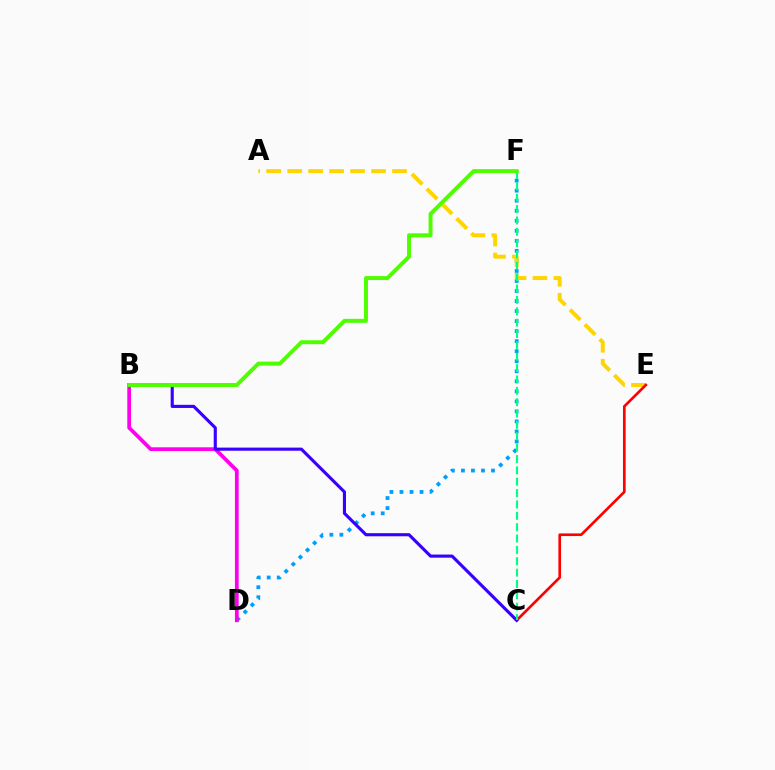{('D', 'F'): [{'color': '#009eff', 'line_style': 'dotted', 'thickness': 2.73}], ('B', 'D'): [{'color': '#ff00ed', 'line_style': 'solid', 'thickness': 2.69}], ('A', 'E'): [{'color': '#ffd500', 'line_style': 'dashed', 'thickness': 2.85}], ('C', 'E'): [{'color': '#ff0000', 'line_style': 'solid', 'thickness': 1.91}], ('B', 'C'): [{'color': '#3700ff', 'line_style': 'solid', 'thickness': 2.25}], ('C', 'F'): [{'color': '#00ff86', 'line_style': 'dashed', 'thickness': 1.54}], ('B', 'F'): [{'color': '#4fff00', 'line_style': 'solid', 'thickness': 2.84}]}